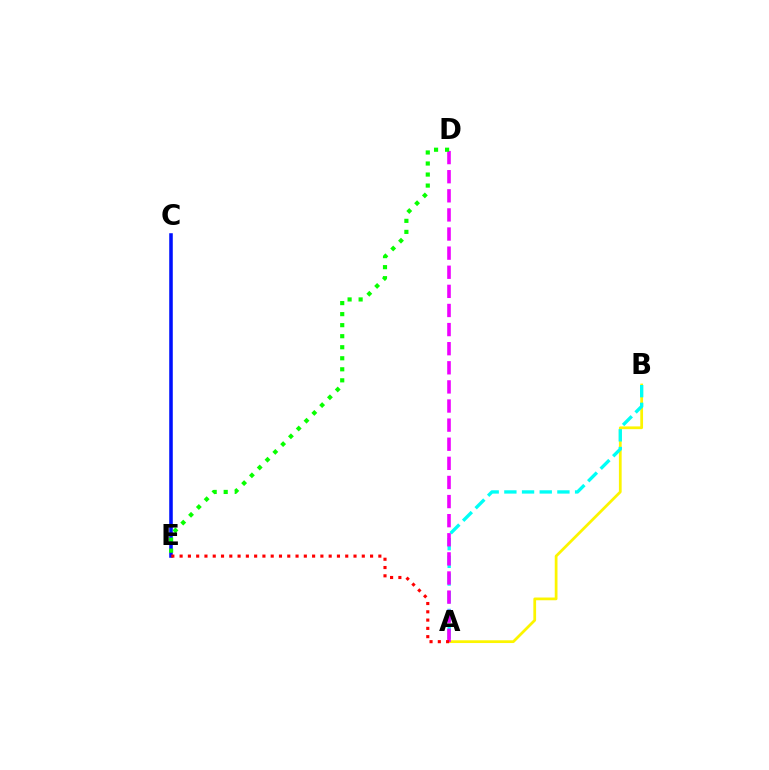{('A', 'B'): [{'color': '#fcf500', 'line_style': 'solid', 'thickness': 1.98}, {'color': '#00fff6', 'line_style': 'dashed', 'thickness': 2.4}], ('A', 'D'): [{'color': '#ee00ff', 'line_style': 'dashed', 'thickness': 2.6}], ('C', 'E'): [{'color': '#0010ff', 'line_style': 'solid', 'thickness': 2.56}], ('A', 'E'): [{'color': '#ff0000', 'line_style': 'dotted', 'thickness': 2.25}], ('D', 'E'): [{'color': '#08ff00', 'line_style': 'dotted', 'thickness': 3.0}]}